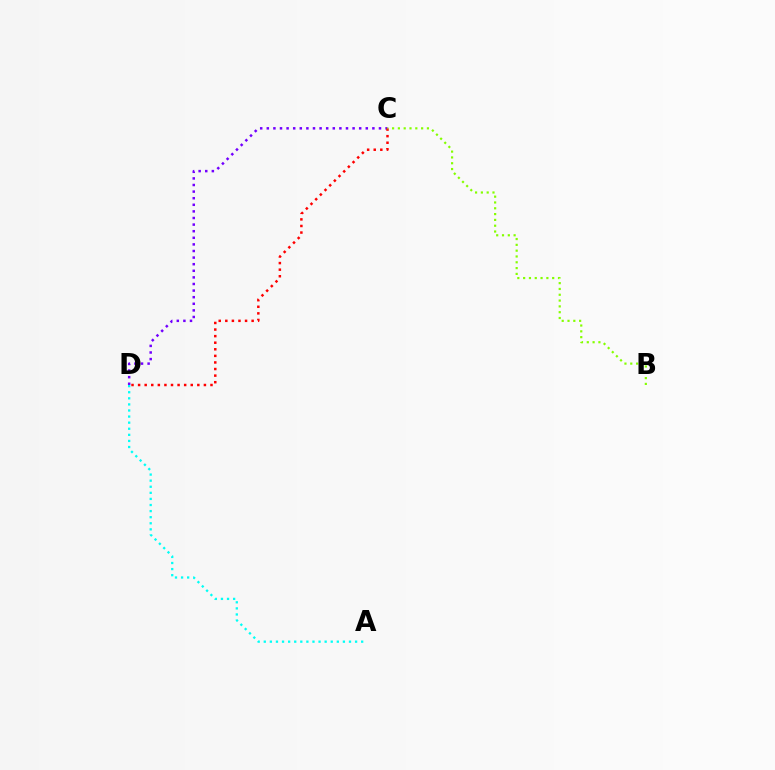{('C', 'D'): [{'color': '#7200ff', 'line_style': 'dotted', 'thickness': 1.79}, {'color': '#ff0000', 'line_style': 'dotted', 'thickness': 1.79}], ('A', 'D'): [{'color': '#00fff6', 'line_style': 'dotted', 'thickness': 1.65}], ('B', 'C'): [{'color': '#84ff00', 'line_style': 'dotted', 'thickness': 1.58}]}